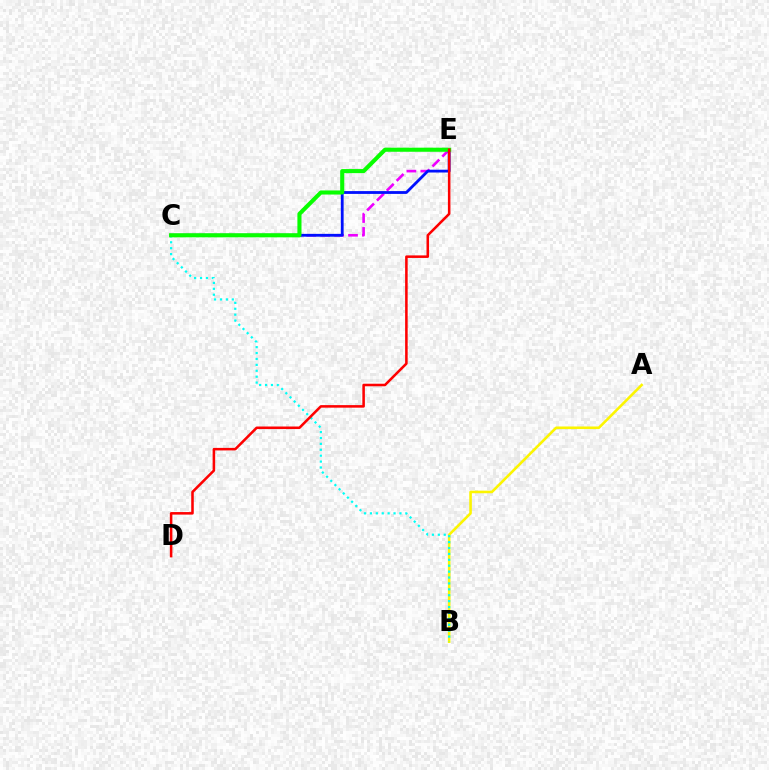{('A', 'B'): [{'color': '#fcf500', 'line_style': 'solid', 'thickness': 1.87}], ('C', 'E'): [{'color': '#ee00ff', 'line_style': 'dashed', 'thickness': 1.89}, {'color': '#0010ff', 'line_style': 'solid', 'thickness': 2.02}, {'color': '#08ff00', 'line_style': 'solid', 'thickness': 2.94}], ('B', 'C'): [{'color': '#00fff6', 'line_style': 'dotted', 'thickness': 1.6}], ('D', 'E'): [{'color': '#ff0000', 'line_style': 'solid', 'thickness': 1.83}]}